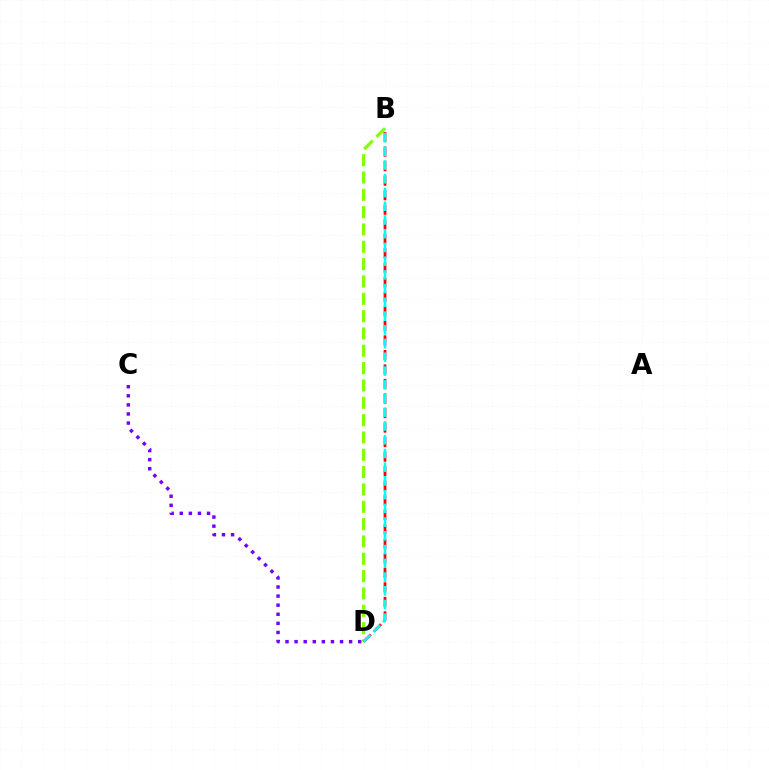{('B', 'D'): [{'color': '#84ff00', 'line_style': 'dashed', 'thickness': 2.35}, {'color': '#ff0000', 'line_style': 'dashed', 'thickness': 1.97}, {'color': '#00fff6', 'line_style': 'dashed', 'thickness': 1.87}], ('C', 'D'): [{'color': '#7200ff', 'line_style': 'dotted', 'thickness': 2.47}]}